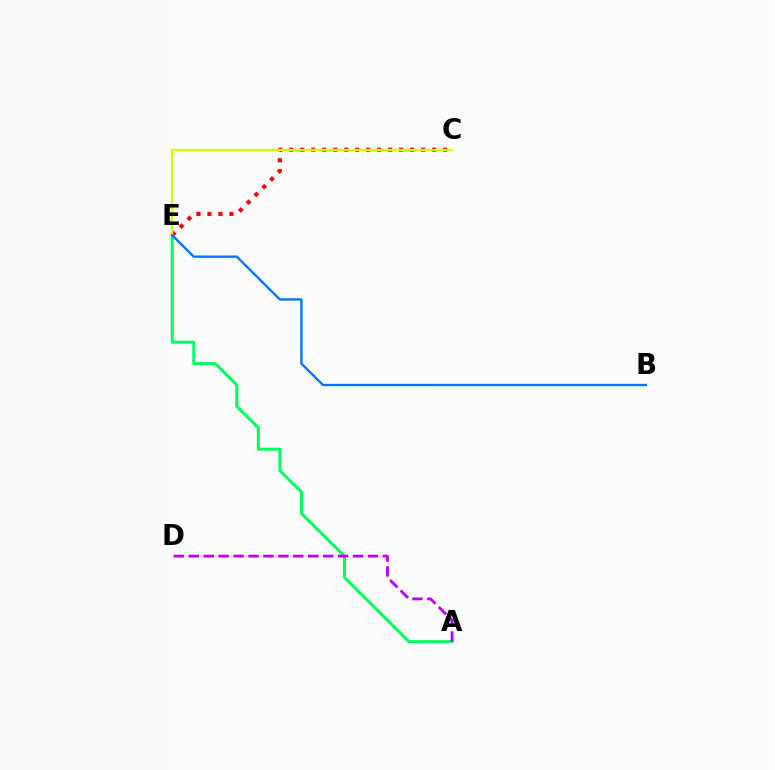{('C', 'E'): [{'color': '#ff0000', 'line_style': 'dotted', 'thickness': 2.99}, {'color': '#d1ff00', 'line_style': 'solid', 'thickness': 1.66}], ('A', 'E'): [{'color': '#00ff5c', 'line_style': 'solid', 'thickness': 2.16}], ('B', 'E'): [{'color': '#0074ff', 'line_style': 'solid', 'thickness': 1.69}], ('A', 'D'): [{'color': '#b900ff', 'line_style': 'dashed', 'thickness': 2.03}]}